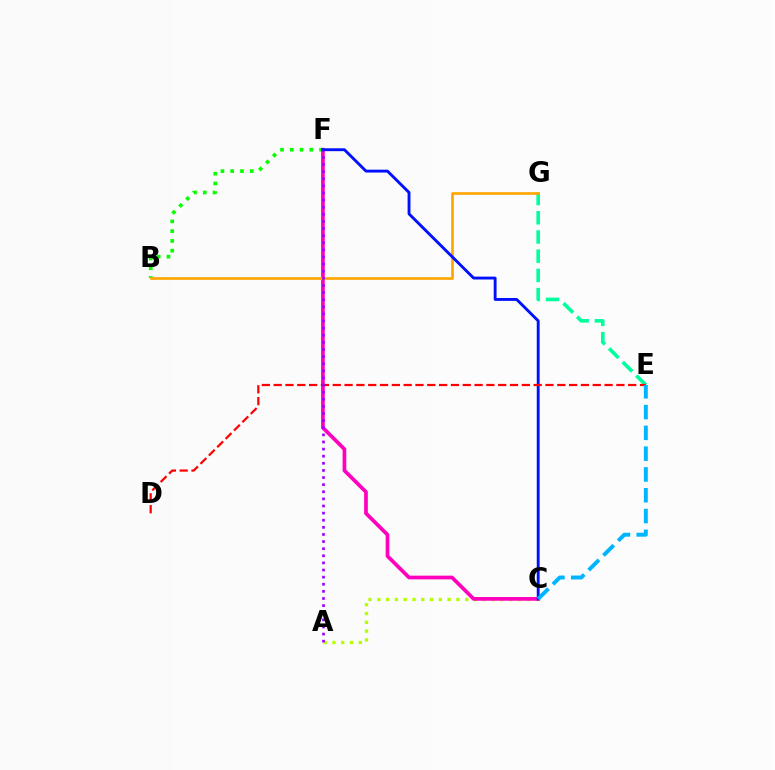{('E', 'G'): [{'color': '#00ff9d', 'line_style': 'dashed', 'thickness': 2.61}], ('A', 'C'): [{'color': '#b3ff00', 'line_style': 'dotted', 'thickness': 2.39}], ('B', 'F'): [{'color': '#08ff00', 'line_style': 'dotted', 'thickness': 2.65}], ('C', 'F'): [{'color': '#ff00bd', 'line_style': 'solid', 'thickness': 2.67}, {'color': '#0010ff', 'line_style': 'solid', 'thickness': 2.07}], ('B', 'G'): [{'color': '#ffa500', 'line_style': 'solid', 'thickness': 1.92}], ('D', 'E'): [{'color': '#ff0000', 'line_style': 'dashed', 'thickness': 1.61}], ('A', 'F'): [{'color': '#9b00ff', 'line_style': 'dotted', 'thickness': 1.93}], ('C', 'E'): [{'color': '#00b5ff', 'line_style': 'dashed', 'thickness': 2.82}]}